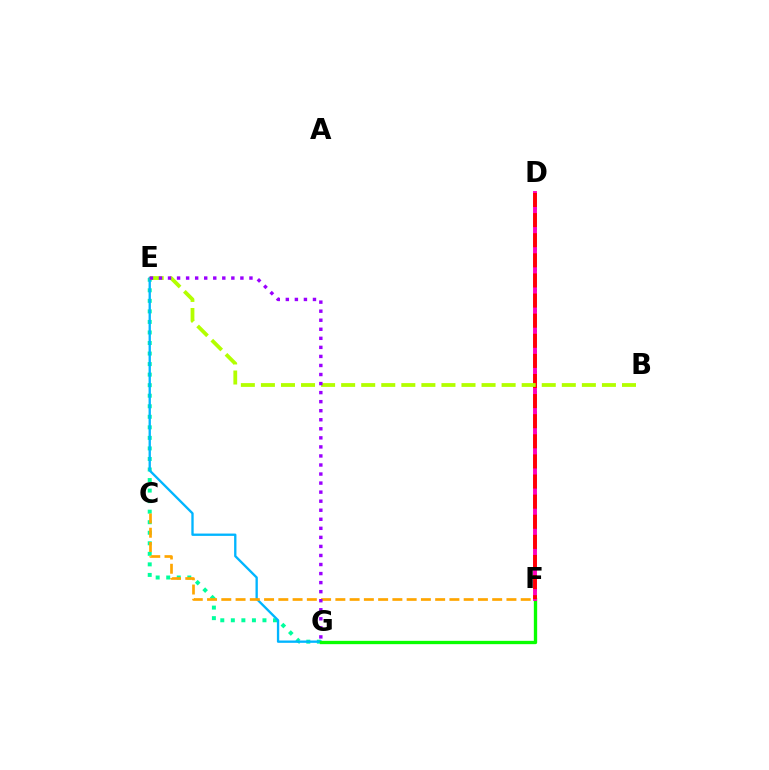{('E', 'G'): [{'color': '#00ff9d', 'line_style': 'dotted', 'thickness': 2.86}, {'color': '#00b5ff', 'line_style': 'solid', 'thickness': 1.68}, {'color': '#9b00ff', 'line_style': 'dotted', 'thickness': 2.46}], ('F', 'G'): [{'color': '#08ff00', 'line_style': 'solid', 'thickness': 2.4}], ('D', 'F'): [{'color': '#0010ff', 'line_style': 'dotted', 'thickness': 1.85}, {'color': '#ff00bd', 'line_style': 'solid', 'thickness': 2.8}, {'color': '#ff0000', 'line_style': 'dashed', 'thickness': 2.73}], ('C', 'F'): [{'color': '#ffa500', 'line_style': 'dashed', 'thickness': 1.94}], ('B', 'E'): [{'color': '#b3ff00', 'line_style': 'dashed', 'thickness': 2.73}]}